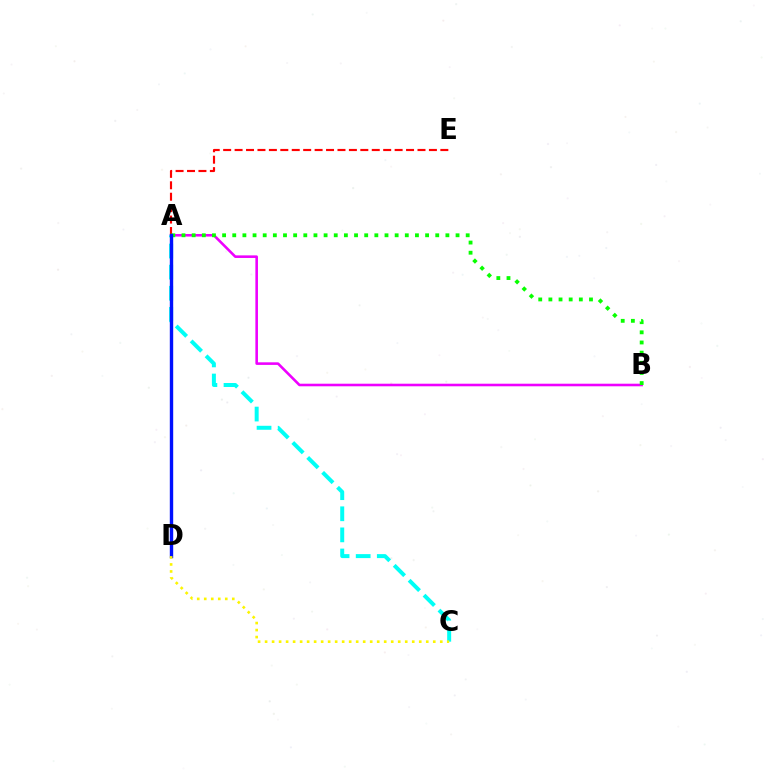{('A', 'E'): [{'color': '#ff0000', 'line_style': 'dashed', 'thickness': 1.55}], ('A', 'B'): [{'color': '#ee00ff', 'line_style': 'solid', 'thickness': 1.86}, {'color': '#08ff00', 'line_style': 'dotted', 'thickness': 2.76}], ('A', 'C'): [{'color': '#00fff6', 'line_style': 'dashed', 'thickness': 2.87}], ('A', 'D'): [{'color': '#0010ff', 'line_style': 'solid', 'thickness': 2.44}], ('C', 'D'): [{'color': '#fcf500', 'line_style': 'dotted', 'thickness': 1.9}]}